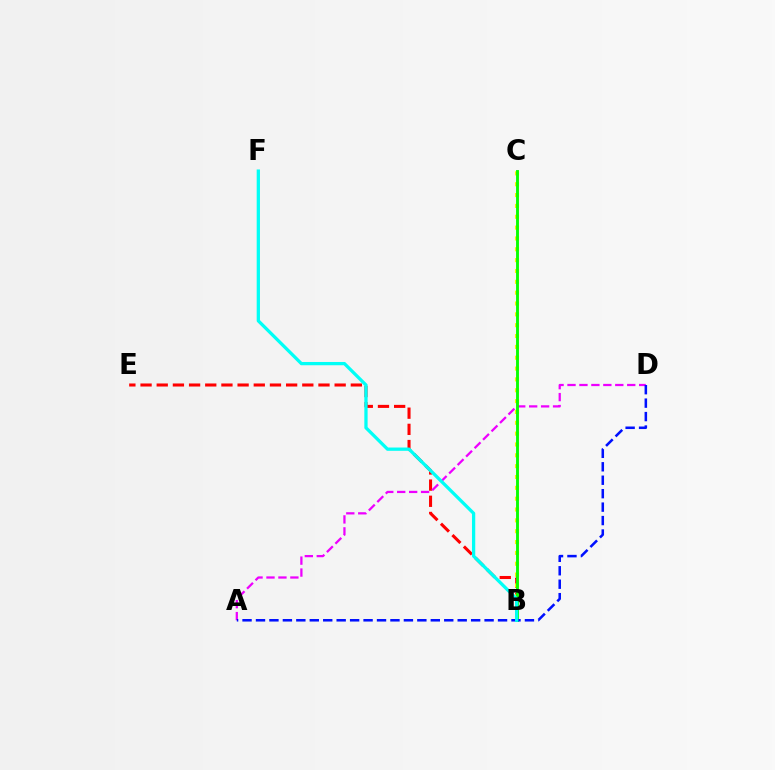{('B', 'E'): [{'color': '#ff0000', 'line_style': 'dashed', 'thickness': 2.2}], ('B', 'C'): [{'color': '#fcf500', 'line_style': 'dotted', 'thickness': 2.95}, {'color': '#08ff00', 'line_style': 'solid', 'thickness': 2.08}], ('A', 'D'): [{'color': '#ee00ff', 'line_style': 'dashed', 'thickness': 1.62}, {'color': '#0010ff', 'line_style': 'dashed', 'thickness': 1.83}], ('B', 'F'): [{'color': '#00fff6', 'line_style': 'solid', 'thickness': 2.36}]}